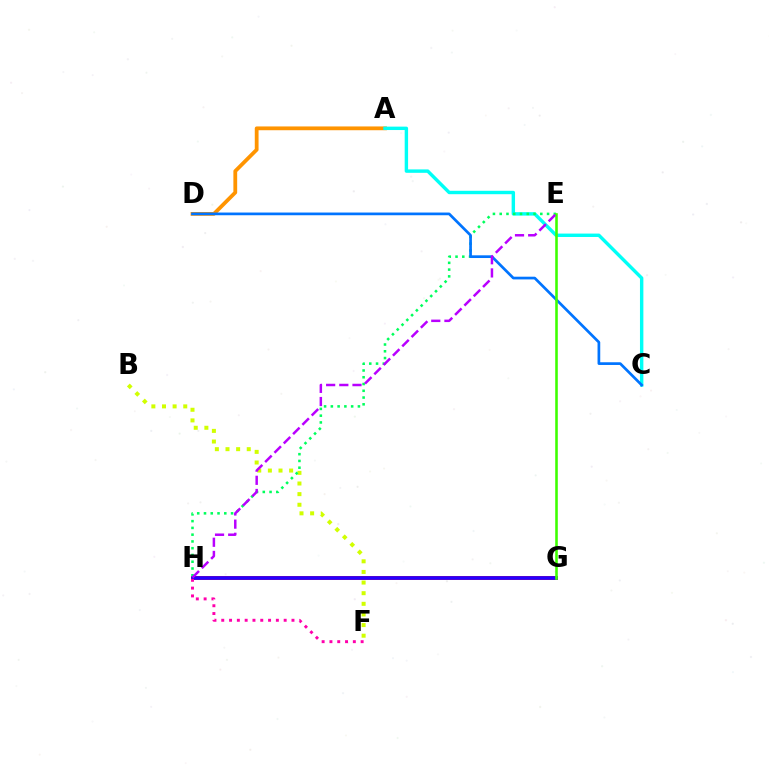{('G', 'H'): [{'color': '#ff0000', 'line_style': 'solid', 'thickness': 2.71}, {'color': '#2500ff', 'line_style': 'solid', 'thickness': 2.61}], ('B', 'F'): [{'color': '#d1ff00', 'line_style': 'dotted', 'thickness': 2.89}], ('A', 'D'): [{'color': '#ff9400', 'line_style': 'solid', 'thickness': 2.73}], ('A', 'C'): [{'color': '#00fff6', 'line_style': 'solid', 'thickness': 2.45}], ('E', 'H'): [{'color': '#00ff5c', 'line_style': 'dotted', 'thickness': 1.84}, {'color': '#b900ff', 'line_style': 'dashed', 'thickness': 1.79}], ('C', 'D'): [{'color': '#0074ff', 'line_style': 'solid', 'thickness': 1.95}], ('E', 'G'): [{'color': '#3dff00', 'line_style': 'solid', 'thickness': 1.86}], ('F', 'H'): [{'color': '#ff00ac', 'line_style': 'dotted', 'thickness': 2.12}]}